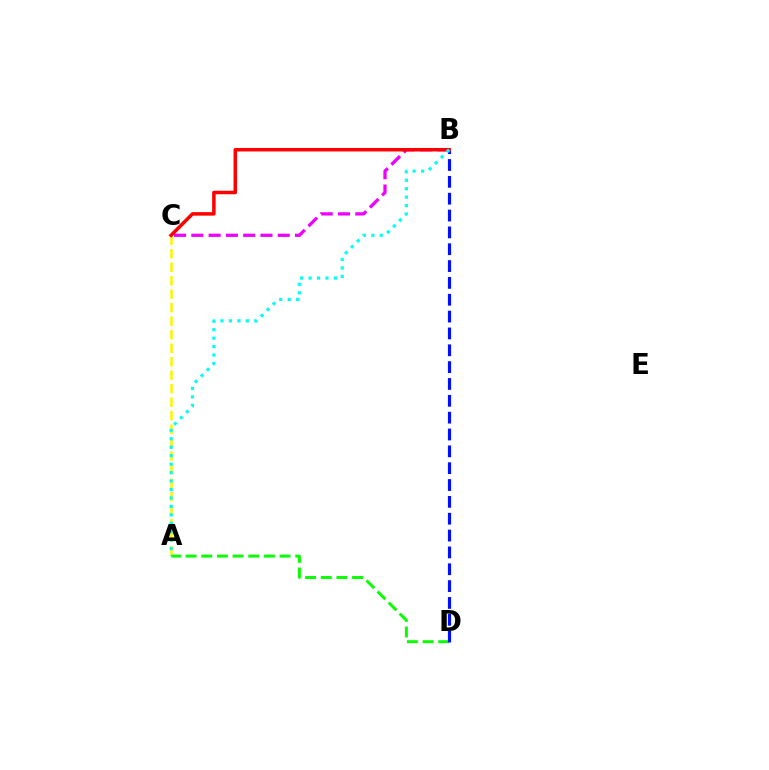{('A', 'C'): [{'color': '#fcf500', 'line_style': 'dashed', 'thickness': 1.83}], ('A', 'D'): [{'color': '#08ff00', 'line_style': 'dashed', 'thickness': 2.13}], ('B', 'D'): [{'color': '#0010ff', 'line_style': 'dashed', 'thickness': 2.29}], ('B', 'C'): [{'color': '#ee00ff', 'line_style': 'dashed', 'thickness': 2.35}, {'color': '#ff0000', 'line_style': 'solid', 'thickness': 2.52}], ('A', 'B'): [{'color': '#00fff6', 'line_style': 'dotted', 'thickness': 2.3}]}